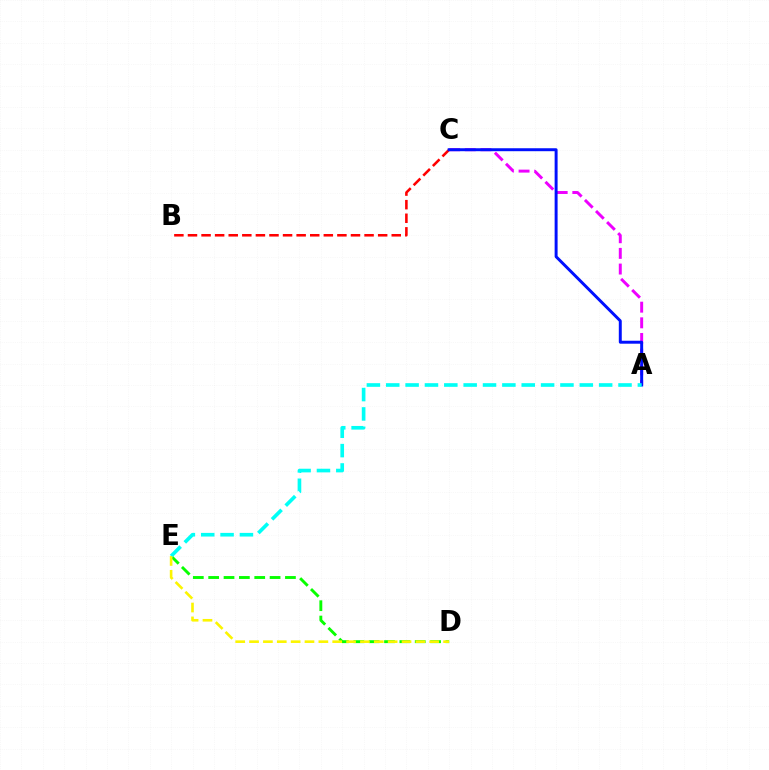{('B', 'C'): [{'color': '#ff0000', 'line_style': 'dashed', 'thickness': 1.85}], ('D', 'E'): [{'color': '#08ff00', 'line_style': 'dashed', 'thickness': 2.09}, {'color': '#fcf500', 'line_style': 'dashed', 'thickness': 1.88}], ('A', 'C'): [{'color': '#ee00ff', 'line_style': 'dashed', 'thickness': 2.13}, {'color': '#0010ff', 'line_style': 'solid', 'thickness': 2.13}], ('A', 'E'): [{'color': '#00fff6', 'line_style': 'dashed', 'thickness': 2.63}]}